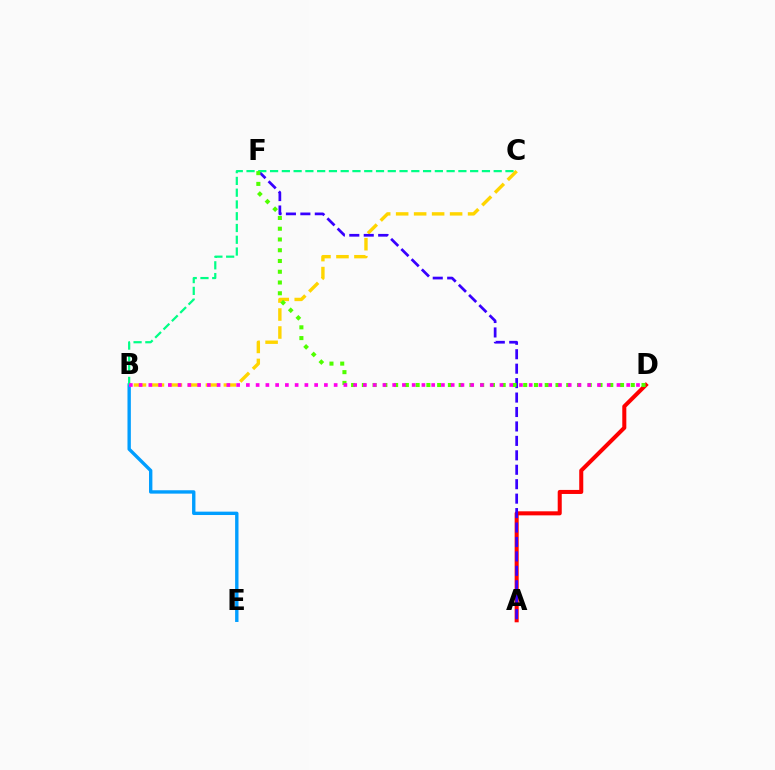{('A', 'D'): [{'color': '#ff0000', 'line_style': 'solid', 'thickness': 2.91}], ('B', 'C'): [{'color': '#ffd500', 'line_style': 'dashed', 'thickness': 2.44}, {'color': '#00ff86', 'line_style': 'dashed', 'thickness': 1.6}], ('A', 'F'): [{'color': '#3700ff', 'line_style': 'dashed', 'thickness': 1.96}], ('B', 'E'): [{'color': '#009eff', 'line_style': 'solid', 'thickness': 2.43}], ('D', 'F'): [{'color': '#4fff00', 'line_style': 'dotted', 'thickness': 2.92}], ('B', 'D'): [{'color': '#ff00ed', 'line_style': 'dotted', 'thickness': 2.65}]}